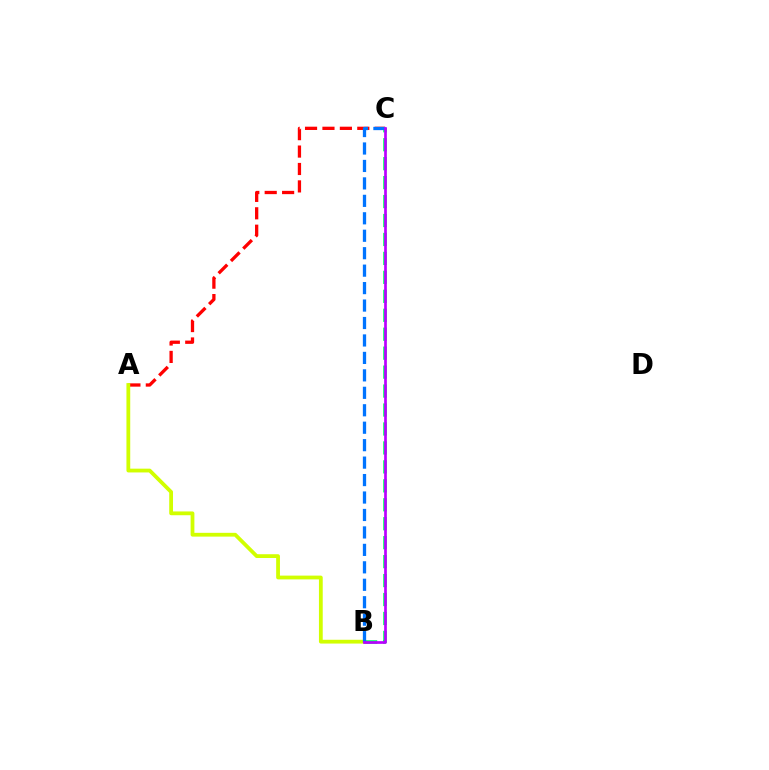{('B', 'C'): [{'color': '#00ff5c', 'line_style': 'dashed', 'thickness': 2.57}, {'color': '#0074ff', 'line_style': 'dashed', 'thickness': 2.37}, {'color': '#b900ff', 'line_style': 'solid', 'thickness': 1.94}], ('A', 'C'): [{'color': '#ff0000', 'line_style': 'dashed', 'thickness': 2.37}], ('A', 'B'): [{'color': '#d1ff00', 'line_style': 'solid', 'thickness': 2.72}]}